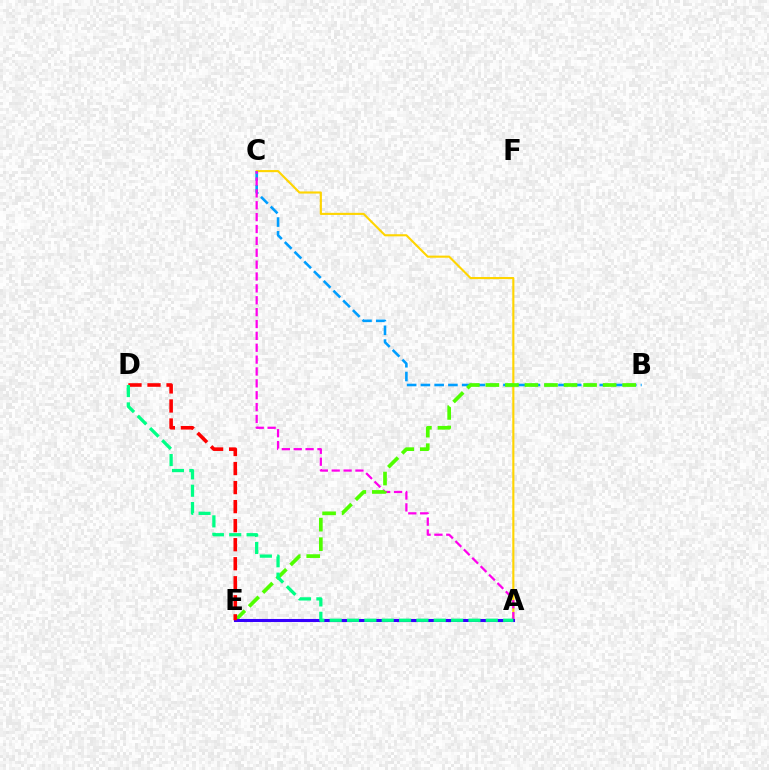{('A', 'C'): [{'color': '#ffd500', 'line_style': 'solid', 'thickness': 1.53}, {'color': '#ff00ed', 'line_style': 'dashed', 'thickness': 1.61}], ('B', 'C'): [{'color': '#009eff', 'line_style': 'dashed', 'thickness': 1.87}], ('B', 'E'): [{'color': '#4fff00', 'line_style': 'dashed', 'thickness': 2.65}], ('A', 'E'): [{'color': '#3700ff', 'line_style': 'solid', 'thickness': 2.21}], ('D', 'E'): [{'color': '#ff0000', 'line_style': 'dashed', 'thickness': 2.59}], ('A', 'D'): [{'color': '#00ff86', 'line_style': 'dashed', 'thickness': 2.36}]}